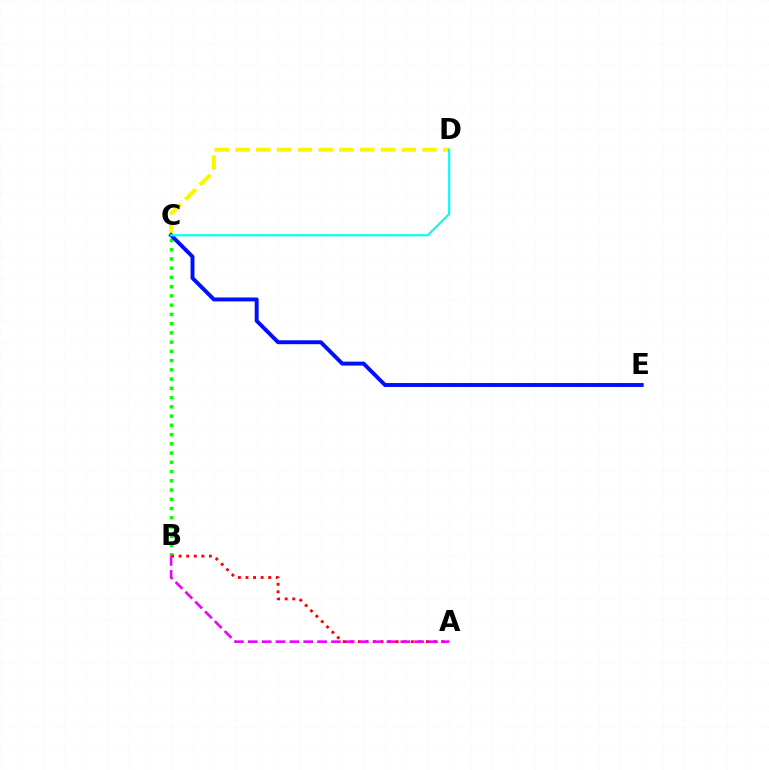{('B', 'C'): [{'color': '#08ff00', 'line_style': 'dotted', 'thickness': 2.51}], ('C', 'D'): [{'color': '#fcf500', 'line_style': 'dashed', 'thickness': 2.82}, {'color': '#00fff6', 'line_style': 'solid', 'thickness': 1.55}], ('C', 'E'): [{'color': '#0010ff', 'line_style': 'solid', 'thickness': 2.83}], ('A', 'B'): [{'color': '#ff0000', 'line_style': 'dotted', 'thickness': 2.06}, {'color': '#ee00ff', 'line_style': 'dashed', 'thickness': 1.88}]}